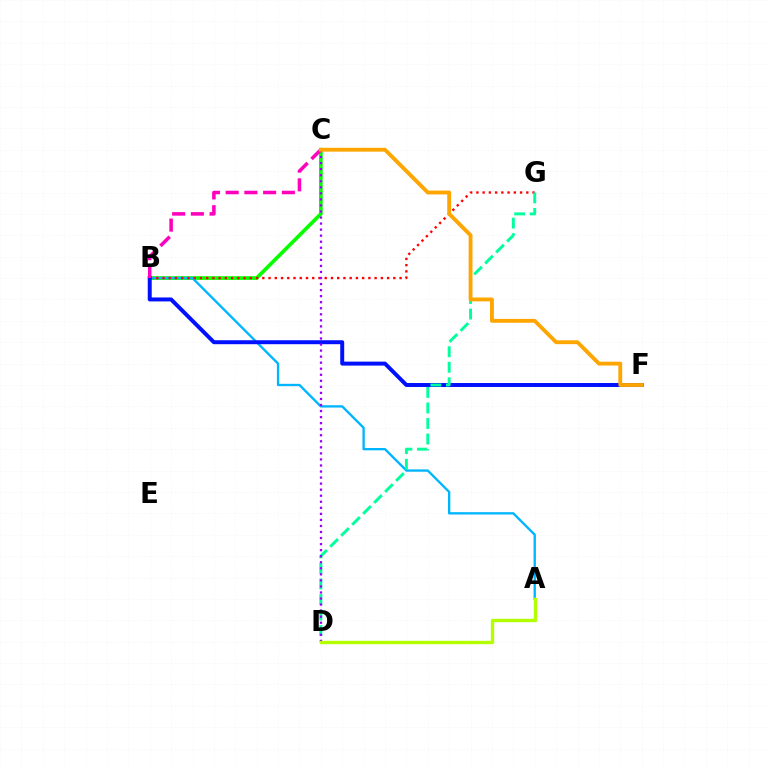{('B', 'C'): [{'color': '#08ff00', 'line_style': 'solid', 'thickness': 2.66}, {'color': '#ff00bd', 'line_style': 'dashed', 'thickness': 2.54}], ('A', 'B'): [{'color': '#00b5ff', 'line_style': 'solid', 'thickness': 1.68}], ('B', 'G'): [{'color': '#ff0000', 'line_style': 'dotted', 'thickness': 1.7}], ('B', 'F'): [{'color': '#0010ff', 'line_style': 'solid', 'thickness': 2.85}], ('D', 'G'): [{'color': '#00ff9d', 'line_style': 'dashed', 'thickness': 2.11}], ('C', 'D'): [{'color': '#9b00ff', 'line_style': 'dotted', 'thickness': 1.64}], ('A', 'D'): [{'color': '#b3ff00', 'line_style': 'solid', 'thickness': 2.43}], ('C', 'F'): [{'color': '#ffa500', 'line_style': 'solid', 'thickness': 2.77}]}